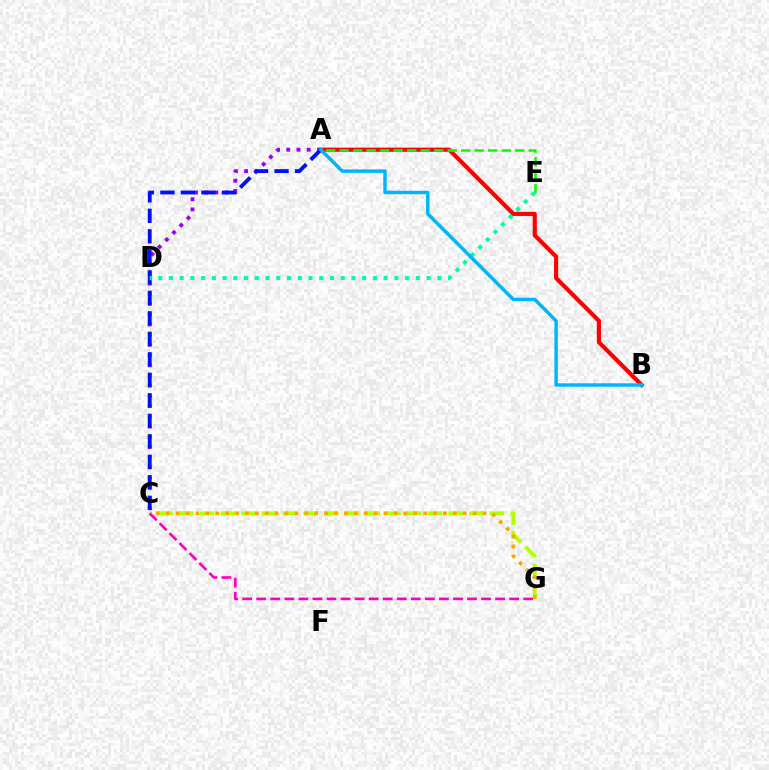{('A', 'B'): [{'color': '#ff0000', 'line_style': 'solid', 'thickness': 3.0}, {'color': '#00b5ff', 'line_style': 'solid', 'thickness': 2.48}], ('A', 'C'): [{'color': '#9b00ff', 'line_style': 'dotted', 'thickness': 2.77}, {'color': '#0010ff', 'line_style': 'dashed', 'thickness': 2.78}], ('A', 'E'): [{'color': '#08ff00', 'line_style': 'dashed', 'thickness': 1.84}], ('C', 'G'): [{'color': '#b3ff00', 'line_style': 'dashed', 'thickness': 2.81}, {'color': '#ff00bd', 'line_style': 'dashed', 'thickness': 1.91}, {'color': '#ffa500', 'line_style': 'dotted', 'thickness': 2.69}], ('D', 'E'): [{'color': '#00ff9d', 'line_style': 'dotted', 'thickness': 2.92}]}